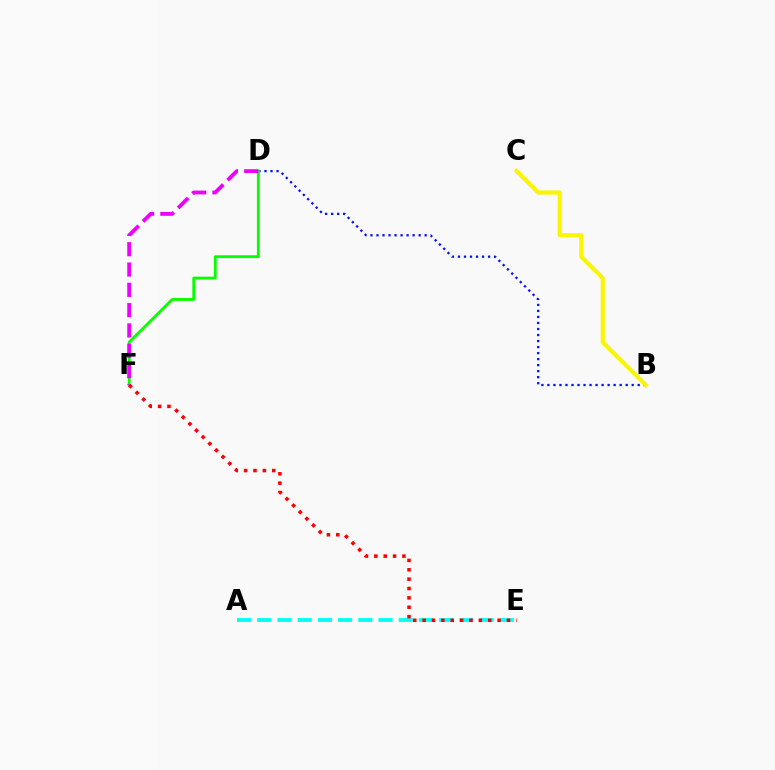{('B', 'D'): [{'color': '#0010ff', 'line_style': 'dotted', 'thickness': 1.64}], ('A', 'E'): [{'color': '#00fff6', 'line_style': 'dashed', 'thickness': 2.75}], ('D', 'F'): [{'color': '#08ff00', 'line_style': 'solid', 'thickness': 2.05}, {'color': '#ee00ff', 'line_style': 'dashed', 'thickness': 2.76}], ('B', 'C'): [{'color': '#fcf500', 'line_style': 'solid', 'thickness': 2.99}], ('E', 'F'): [{'color': '#ff0000', 'line_style': 'dotted', 'thickness': 2.55}]}